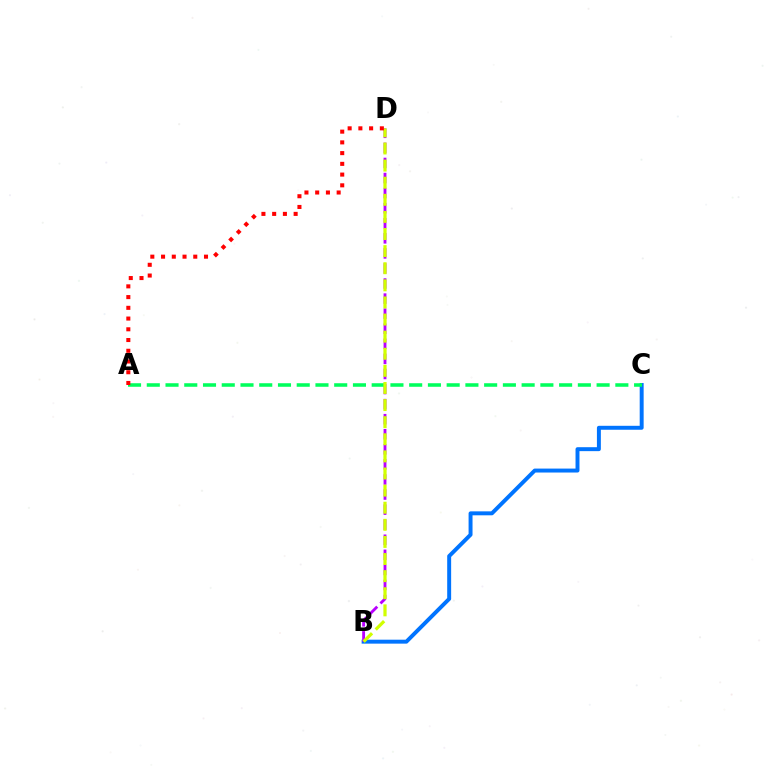{('B', 'C'): [{'color': '#0074ff', 'line_style': 'solid', 'thickness': 2.84}], ('B', 'D'): [{'color': '#b900ff', 'line_style': 'dashed', 'thickness': 2.05}, {'color': '#d1ff00', 'line_style': 'dashed', 'thickness': 2.32}], ('A', 'C'): [{'color': '#00ff5c', 'line_style': 'dashed', 'thickness': 2.55}], ('A', 'D'): [{'color': '#ff0000', 'line_style': 'dotted', 'thickness': 2.92}]}